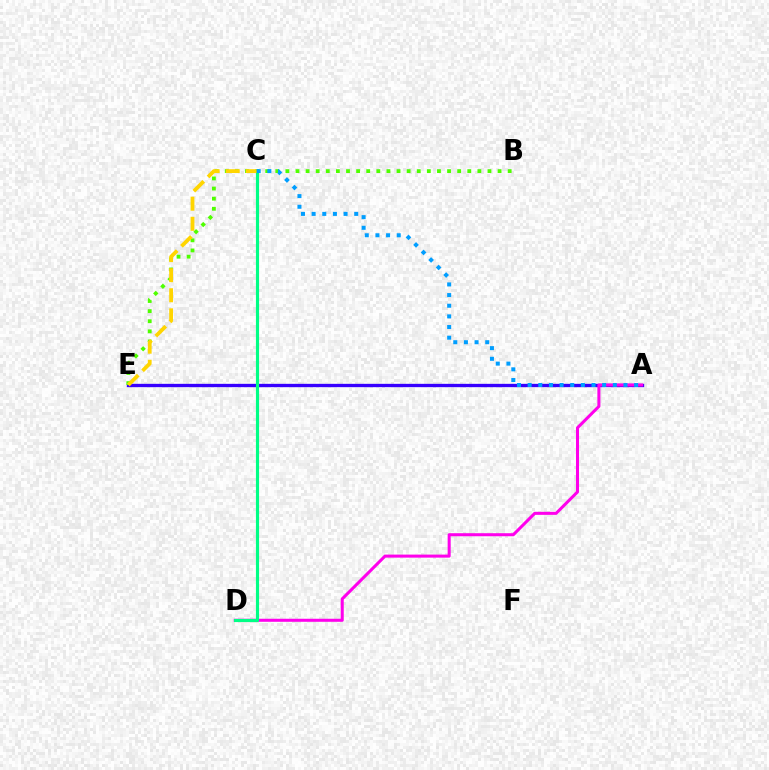{('A', 'E'): [{'color': '#ff0000', 'line_style': 'dotted', 'thickness': 1.91}, {'color': '#3700ff', 'line_style': 'solid', 'thickness': 2.4}], ('A', 'D'): [{'color': '#ff00ed', 'line_style': 'solid', 'thickness': 2.19}], ('C', 'D'): [{'color': '#00ff86', 'line_style': 'solid', 'thickness': 2.26}], ('B', 'E'): [{'color': '#4fff00', 'line_style': 'dotted', 'thickness': 2.75}], ('C', 'E'): [{'color': '#ffd500', 'line_style': 'dashed', 'thickness': 2.73}], ('A', 'C'): [{'color': '#009eff', 'line_style': 'dotted', 'thickness': 2.89}]}